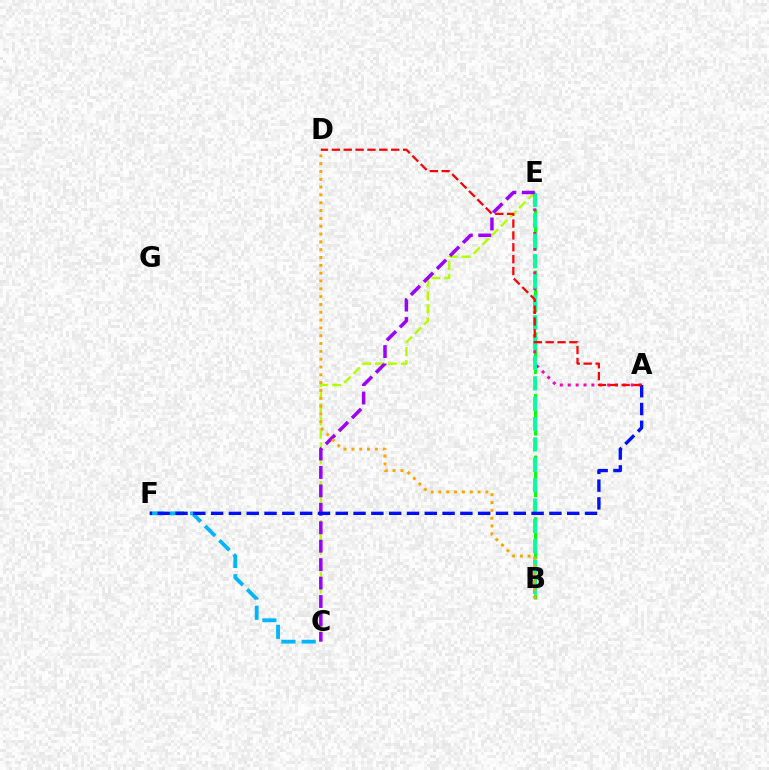{('B', 'E'): [{'color': '#08ff00', 'line_style': 'dashed', 'thickness': 2.09}, {'color': '#00ff9d', 'line_style': 'dashed', 'thickness': 2.77}], ('C', 'E'): [{'color': '#b3ff00', 'line_style': 'dashed', 'thickness': 1.76}, {'color': '#9b00ff', 'line_style': 'dashed', 'thickness': 2.5}], ('A', 'E'): [{'color': '#ff00bd', 'line_style': 'dotted', 'thickness': 2.14}], ('C', 'F'): [{'color': '#00b5ff', 'line_style': 'dashed', 'thickness': 2.75}], ('B', 'D'): [{'color': '#ffa500', 'line_style': 'dotted', 'thickness': 2.13}], ('A', 'F'): [{'color': '#0010ff', 'line_style': 'dashed', 'thickness': 2.42}], ('A', 'D'): [{'color': '#ff0000', 'line_style': 'dashed', 'thickness': 1.61}]}